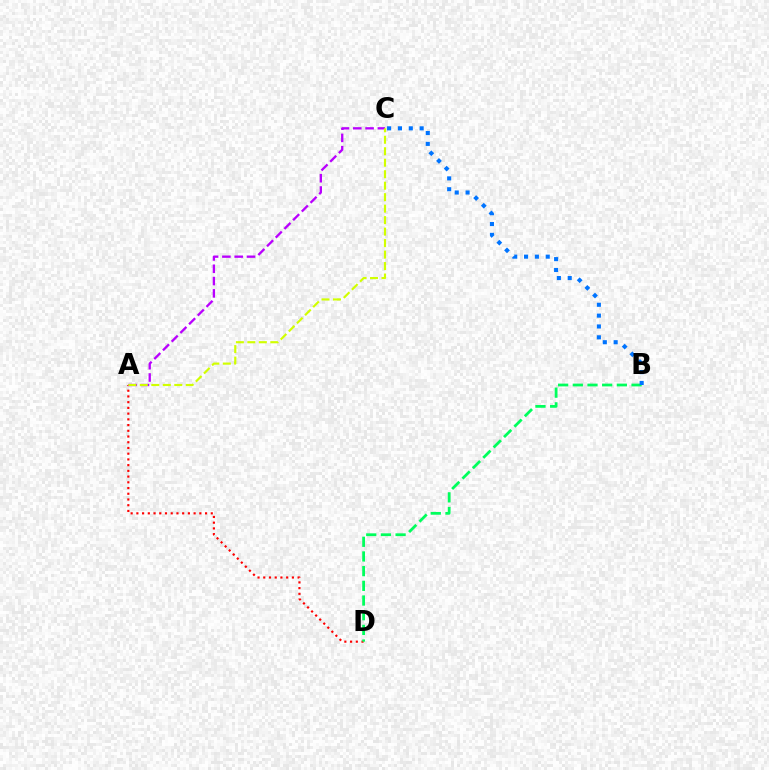{('A', 'D'): [{'color': '#ff0000', 'line_style': 'dotted', 'thickness': 1.56}], ('B', 'D'): [{'color': '#00ff5c', 'line_style': 'dashed', 'thickness': 1.99}], ('A', 'C'): [{'color': '#b900ff', 'line_style': 'dashed', 'thickness': 1.67}, {'color': '#d1ff00', 'line_style': 'dashed', 'thickness': 1.56}], ('B', 'C'): [{'color': '#0074ff', 'line_style': 'dotted', 'thickness': 2.95}]}